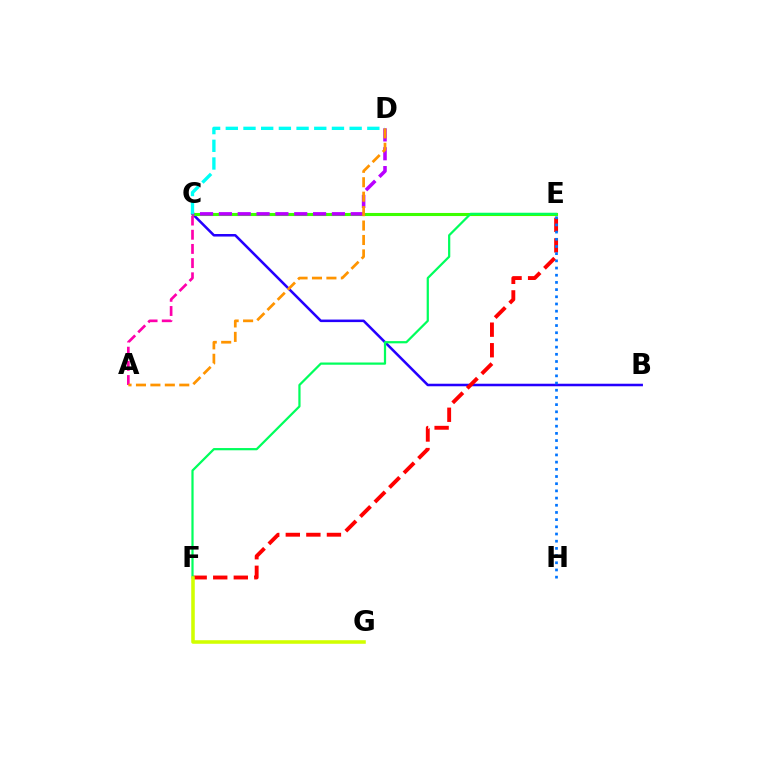{('B', 'C'): [{'color': '#2500ff', 'line_style': 'solid', 'thickness': 1.83}], ('C', 'E'): [{'color': '#3dff00', 'line_style': 'solid', 'thickness': 2.22}], ('E', 'F'): [{'color': '#ff0000', 'line_style': 'dashed', 'thickness': 2.79}, {'color': '#00ff5c', 'line_style': 'solid', 'thickness': 1.6}], ('A', 'C'): [{'color': '#ff00ac', 'line_style': 'dashed', 'thickness': 1.93}], ('C', 'D'): [{'color': '#b900ff', 'line_style': 'dashed', 'thickness': 2.56}, {'color': '#00fff6', 'line_style': 'dashed', 'thickness': 2.4}], ('A', 'D'): [{'color': '#ff9400', 'line_style': 'dashed', 'thickness': 1.96}], ('E', 'H'): [{'color': '#0074ff', 'line_style': 'dotted', 'thickness': 1.95}], ('F', 'G'): [{'color': '#d1ff00', 'line_style': 'solid', 'thickness': 2.56}]}